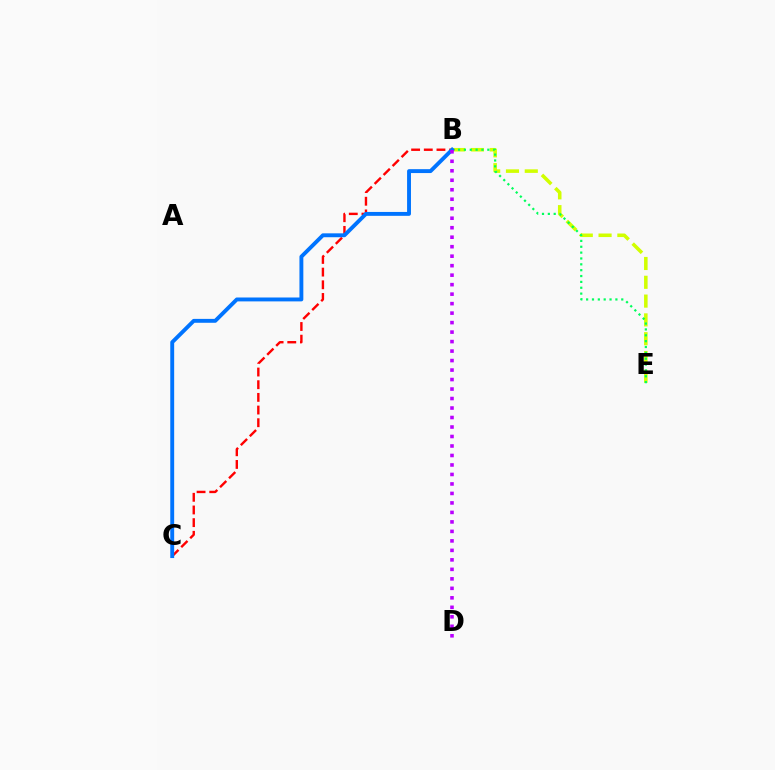{('B', 'E'): [{'color': '#d1ff00', 'line_style': 'dashed', 'thickness': 2.55}, {'color': '#00ff5c', 'line_style': 'dotted', 'thickness': 1.59}], ('B', 'C'): [{'color': '#ff0000', 'line_style': 'dashed', 'thickness': 1.72}, {'color': '#0074ff', 'line_style': 'solid', 'thickness': 2.8}], ('B', 'D'): [{'color': '#b900ff', 'line_style': 'dotted', 'thickness': 2.58}]}